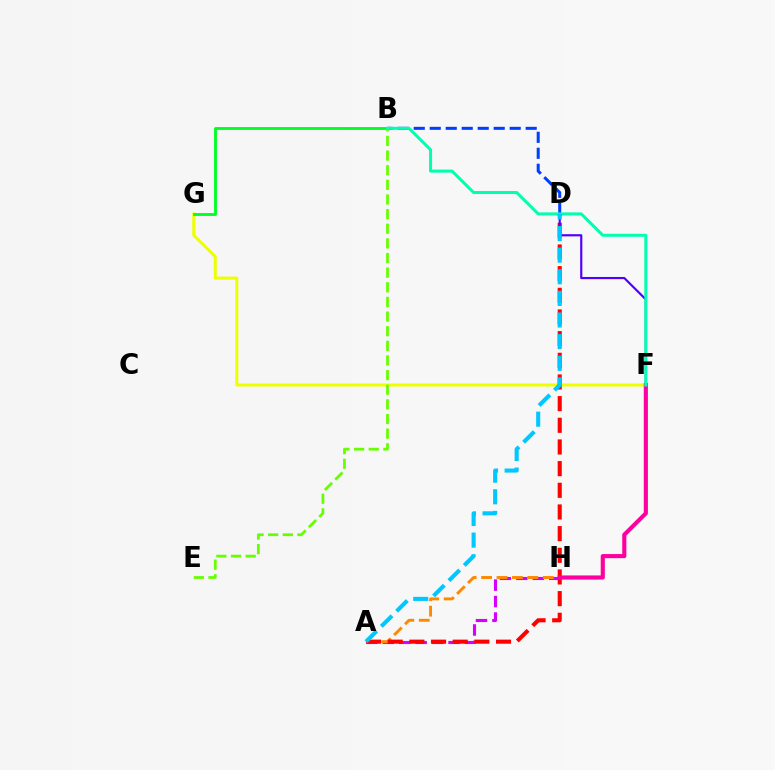{('F', 'G'): [{'color': '#eeff00', 'line_style': 'solid', 'thickness': 2.14}], ('A', 'H'): [{'color': '#d600ff', 'line_style': 'dashed', 'thickness': 2.24}, {'color': '#ff8800', 'line_style': 'dashed', 'thickness': 2.1}], ('A', 'D'): [{'color': '#ff0000', 'line_style': 'dashed', 'thickness': 2.94}, {'color': '#00c7ff', 'line_style': 'dashed', 'thickness': 2.94}], ('D', 'F'): [{'color': '#4f00ff', 'line_style': 'solid', 'thickness': 1.56}], ('B', 'G'): [{'color': '#00ff27', 'line_style': 'solid', 'thickness': 2.07}], ('F', 'H'): [{'color': '#ff00a0', 'line_style': 'solid', 'thickness': 2.97}], ('B', 'D'): [{'color': '#003fff', 'line_style': 'dashed', 'thickness': 2.17}], ('B', 'E'): [{'color': '#66ff00', 'line_style': 'dashed', 'thickness': 1.99}], ('B', 'F'): [{'color': '#00ffaf', 'line_style': 'solid', 'thickness': 2.18}]}